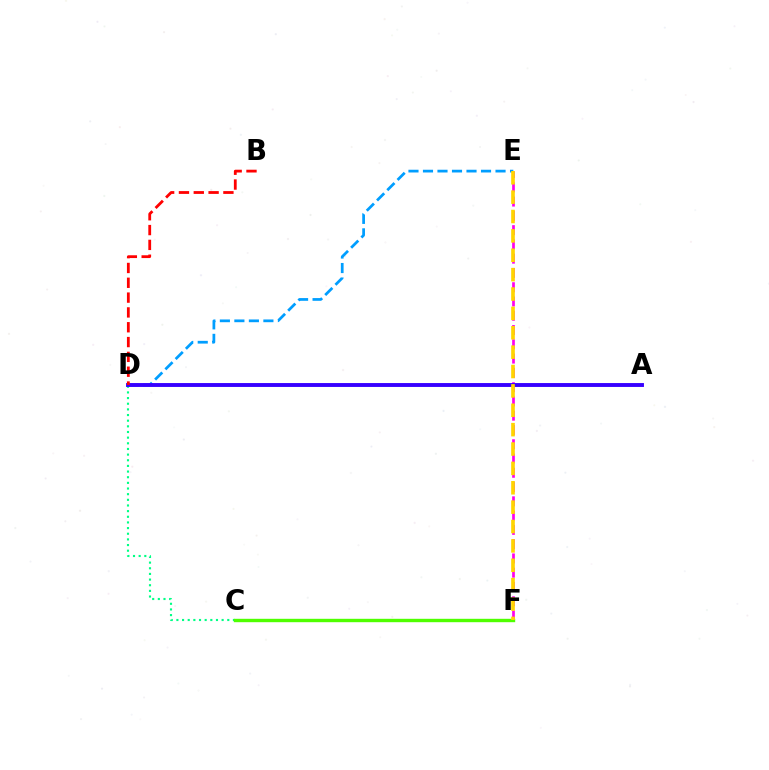{('C', 'D'): [{'color': '#00ff86', 'line_style': 'dotted', 'thickness': 1.54}], ('D', 'E'): [{'color': '#009eff', 'line_style': 'dashed', 'thickness': 1.97}], ('E', 'F'): [{'color': '#ff00ed', 'line_style': 'dashed', 'thickness': 1.94}, {'color': '#ffd500', 'line_style': 'dashed', 'thickness': 2.63}], ('A', 'D'): [{'color': '#3700ff', 'line_style': 'solid', 'thickness': 2.8}], ('C', 'F'): [{'color': '#4fff00', 'line_style': 'solid', 'thickness': 2.44}], ('B', 'D'): [{'color': '#ff0000', 'line_style': 'dashed', 'thickness': 2.01}]}